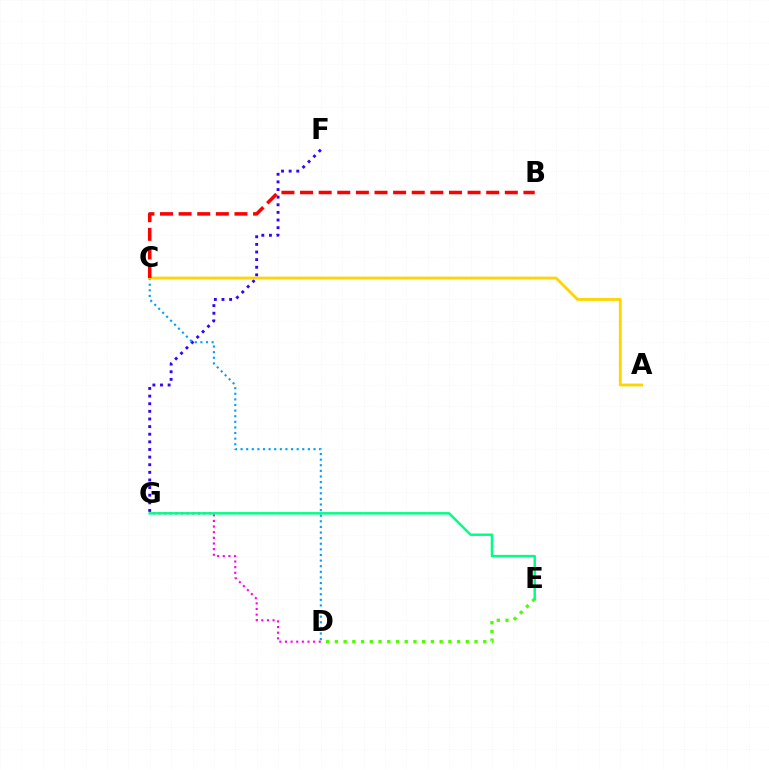{('D', 'G'): [{'color': '#ff00ed', 'line_style': 'dotted', 'thickness': 1.53}], ('F', 'G'): [{'color': '#3700ff', 'line_style': 'dotted', 'thickness': 2.07}], ('D', 'E'): [{'color': '#4fff00', 'line_style': 'dotted', 'thickness': 2.37}], ('E', 'G'): [{'color': '#00ff86', 'line_style': 'solid', 'thickness': 1.78}], ('C', 'D'): [{'color': '#009eff', 'line_style': 'dotted', 'thickness': 1.52}], ('A', 'C'): [{'color': '#ffd500', 'line_style': 'solid', 'thickness': 2.04}], ('B', 'C'): [{'color': '#ff0000', 'line_style': 'dashed', 'thickness': 2.53}]}